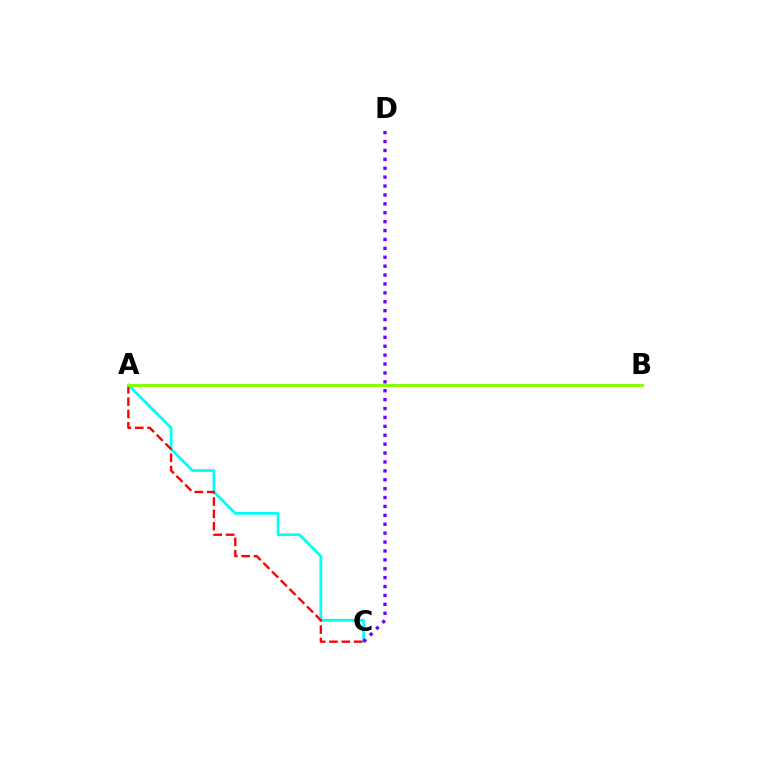{('A', 'C'): [{'color': '#00fff6', 'line_style': 'solid', 'thickness': 1.98}, {'color': '#ff0000', 'line_style': 'dashed', 'thickness': 1.68}], ('C', 'D'): [{'color': '#7200ff', 'line_style': 'dotted', 'thickness': 2.42}], ('A', 'B'): [{'color': '#84ff00', 'line_style': 'solid', 'thickness': 2.09}]}